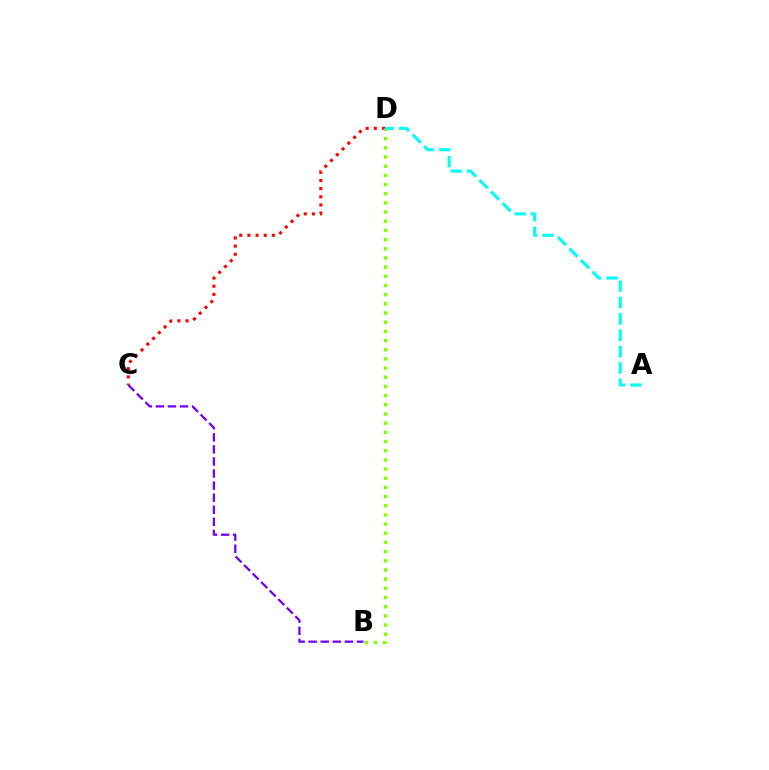{('B', 'C'): [{'color': '#7200ff', 'line_style': 'dashed', 'thickness': 1.64}], ('C', 'D'): [{'color': '#ff0000', 'line_style': 'dotted', 'thickness': 2.22}], ('B', 'D'): [{'color': '#84ff00', 'line_style': 'dotted', 'thickness': 2.49}], ('A', 'D'): [{'color': '#00fff6', 'line_style': 'dashed', 'thickness': 2.22}]}